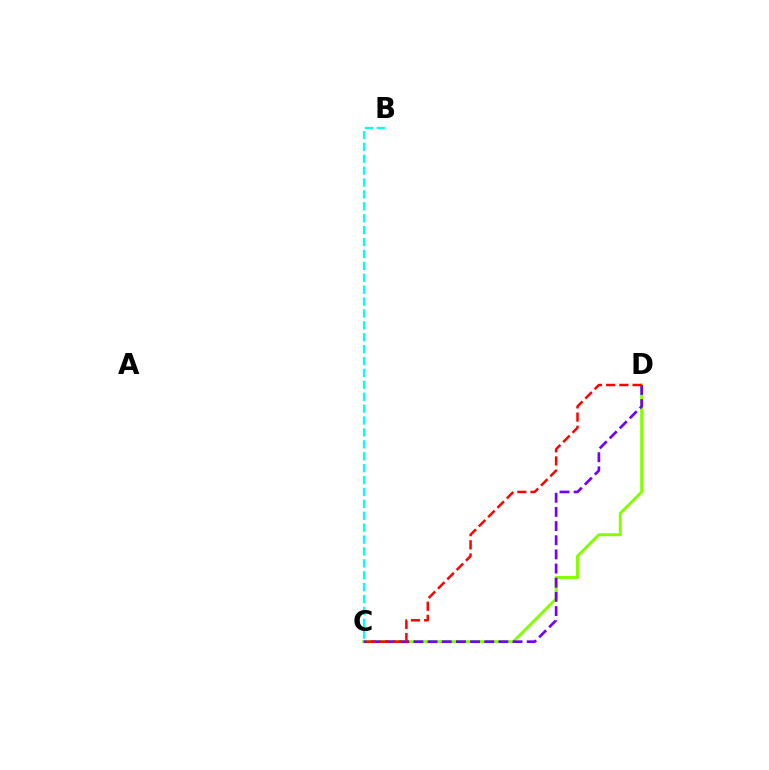{('C', 'D'): [{'color': '#84ff00', 'line_style': 'solid', 'thickness': 2.13}, {'color': '#7200ff', 'line_style': 'dashed', 'thickness': 1.92}, {'color': '#ff0000', 'line_style': 'dashed', 'thickness': 1.79}], ('B', 'C'): [{'color': '#00fff6', 'line_style': 'dashed', 'thickness': 1.62}]}